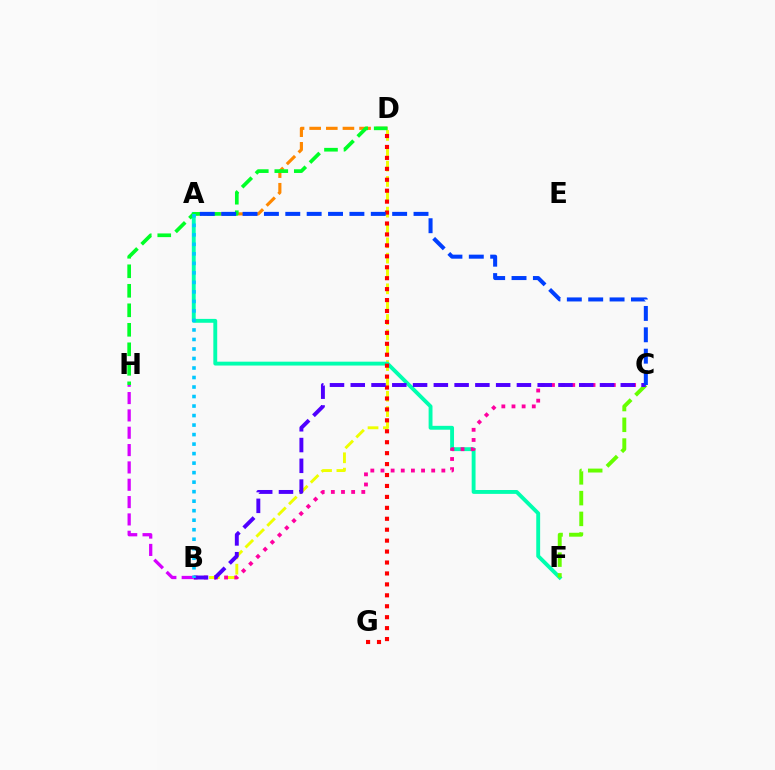{('B', 'D'): [{'color': '#eeff00', 'line_style': 'dashed', 'thickness': 2.08}], ('A', 'D'): [{'color': '#ff8800', 'line_style': 'dashed', 'thickness': 2.26}], ('A', 'F'): [{'color': '#00ffaf', 'line_style': 'solid', 'thickness': 2.79}], ('B', 'C'): [{'color': '#ff00a0', 'line_style': 'dotted', 'thickness': 2.76}, {'color': '#4f00ff', 'line_style': 'dashed', 'thickness': 2.82}], ('C', 'F'): [{'color': '#66ff00', 'line_style': 'dashed', 'thickness': 2.82}], ('D', 'G'): [{'color': '#ff0000', 'line_style': 'dotted', 'thickness': 2.97}], ('D', 'H'): [{'color': '#00ff27', 'line_style': 'dashed', 'thickness': 2.65}], ('B', 'H'): [{'color': '#d600ff', 'line_style': 'dashed', 'thickness': 2.36}], ('A', 'B'): [{'color': '#00c7ff', 'line_style': 'dotted', 'thickness': 2.58}], ('A', 'C'): [{'color': '#003fff', 'line_style': 'dashed', 'thickness': 2.9}]}